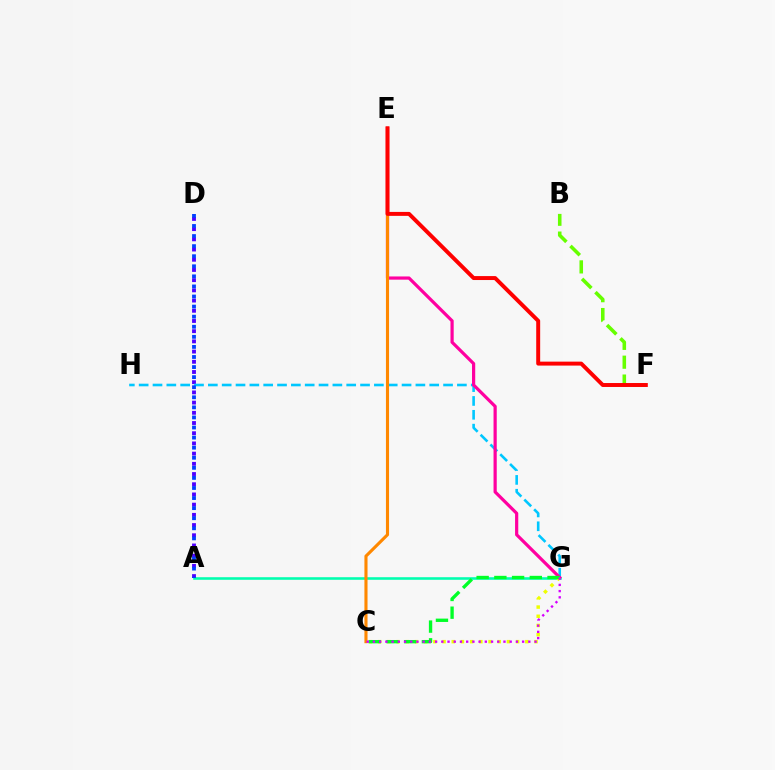{('A', 'D'): [{'color': '#4f00ff', 'line_style': 'dotted', 'thickness': 2.77}, {'color': '#003fff', 'line_style': 'dotted', 'thickness': 2.74}], ('G', 'H'): [{'color': '#00c7ff', 'line_style': 'dashed', 'thickness': 1.88}], ('A', 'G'): [{'color': '#00ffaf', 'line_style': 'solid', 'thickness': 1.86}], ('E', 'G'): [{'color': '#ff00a0', 'line_style': 'solid', 'thickness': 2.3}], ('C', 'E'): [{'color': '#ff8800', 'line_style': 'solid', 'thickness': 2.24}], ('C', 'G'): [{'color': '#eeff00', 'line_style': 'dotted', 'thickness': 2.5}, {'color': '#00ff27', 'line_style': 'dashed', 'thickness': 2.41}, {'color': '#d600ff', 'line_style': 'dotted', 'thickness': 1.69}], ('B', 'F'): [{'color': '#66ff00', 'line_style': 'dashed', 'thickness': 2.56}], ('E', 'F'): [{'color': '#ff0000', 'line_style': 'solid', 'thickness': 2.84}]}